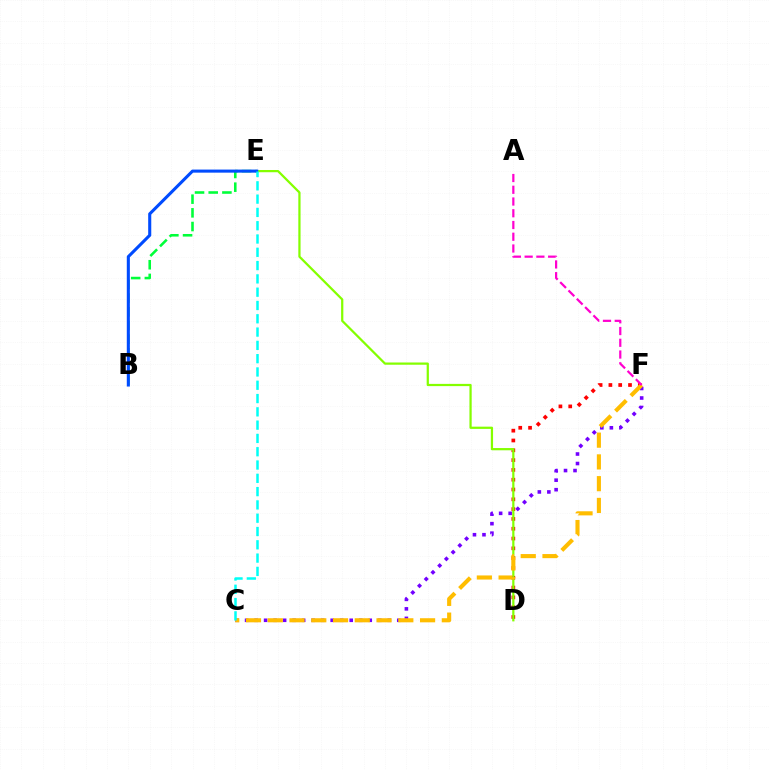{('C', 'F'): [{'color': '#7200ff', 'line_style': 'dotted', 'thickness': 2.58}, {'color': '#ffbd00', 'line_style': 'dashed', 'thickness': 2.96}], ('D', 'F'): [{'color': '#ff0000', 'line_style': 'dotted', 'thickness': 2.66}], ('B', 'E'): [{'color': '#00ff39', 'line_style': 'dashed', 'thickness': 1.86}, {'color': '#004bff', 'line_style': 'solid', 'thickness': 2.22}], ('D', 'E'): [{'color': '#84ff00', 'line_style': 'solid', 'thickness': 1.61}], ('C', 'E'): [{'color': '#00fff6', 'line_style': 'dashed', 'thickness': 1.81}], ('A', 'F'): [{'color': '#ff00cf', 'line_style': 'dashed', 'thickness': 1.6}]}